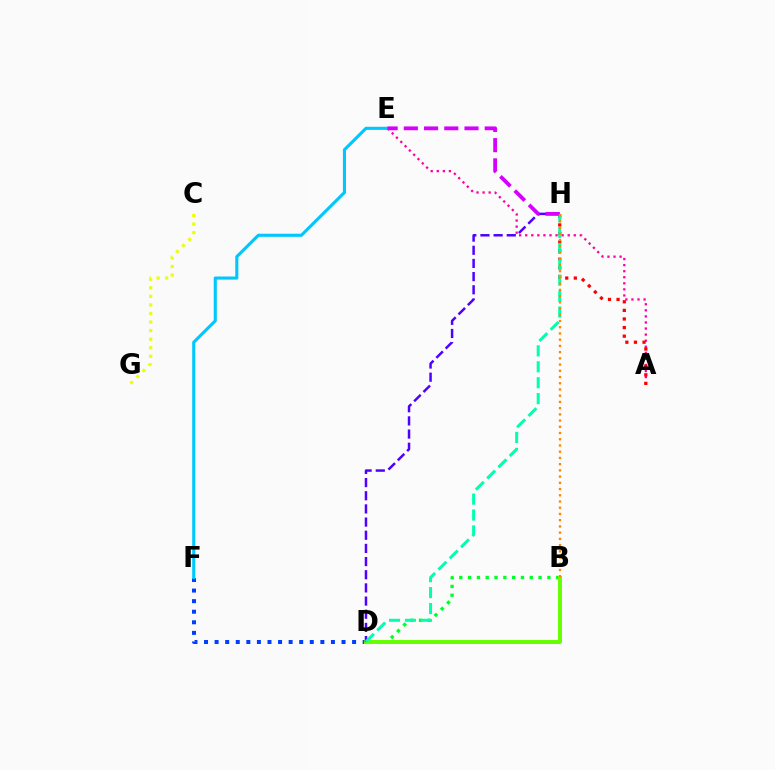{('D', 'F'): [{'color': '#003fff', 'line_style': 'dotted', 'thickness': 2.87}], ('A', 'E'): [{'color': '#ff00a0', 'line_style': 'dotted', 'thickness': 1.65}], ('E', 'F'): [{'color': '#00c7ff', 'line_style': 'solid', 'thickness': 2.24}], ('B', 'D'): [{'color': '#00ff27', 'line_style': 'dotted', 'thickness': 2.39}, {'color': '#66ff00', 'line_style': 'solid', 'thickness': 2.84}], ('D', 'H'): [{'color': '#4f00ff', 'line_style': 'dashed', 'thickness': 1.79}, {'color': '#00ffaf', 'line_style': 'dashed', 'thickness': 2.16}], ('A', 'H'): [{'color': '#ff0000', 'line_style': 'dotted', 'thickness': 2.33}], ('E', 'H'): [{'color': '#d600ff', 'line_style': 'dashed', 'thickness': 2.75}], ('B', 'H'): [{'color': '#ff8800', 'line_style': 'dotted', 'thickness': 1.69}], ('C', 'G'): [{'color': '#eeff00', 'line_style': 'dotted', 'thickness': 2.33}]}